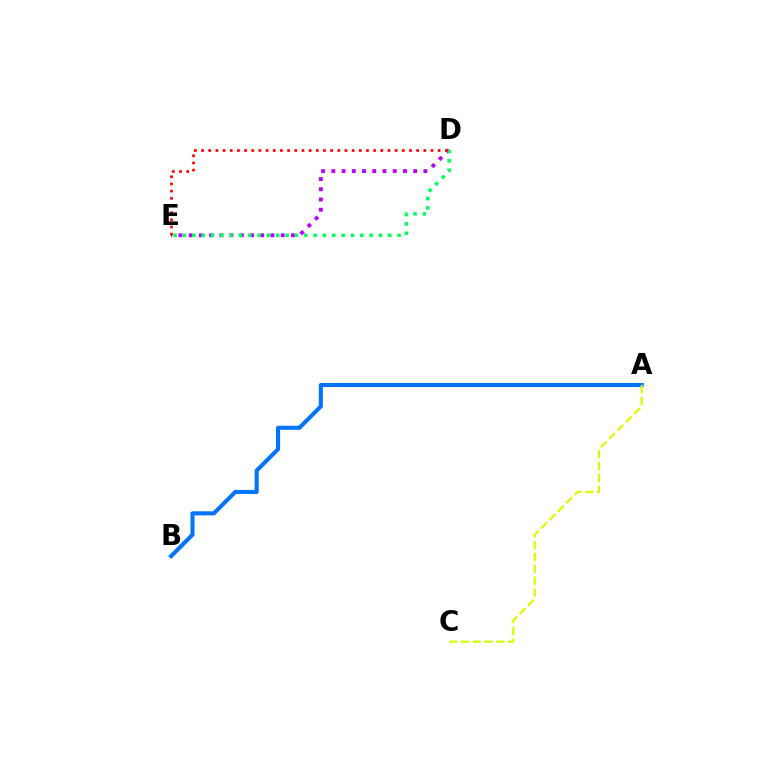{('D', 'E'): [{'color': '#b900ff', 'line_style': 'dotted', 'thickness': 2.78}, {'color': '#00ff5c', 'line_style': 'dotted', 'thickness': 2.54}, {'color': '#ff0000', 'line_style': 'dotted', 'thickness': 1.95}], ('A', 'B'): [{'color': '#0074ff', 'line_style': 'solid', 'thickness': 2.93}], ('A', 'C'): [{'color': '#d1ff00', 'line_style': 'dashed', 'thickness': 1.61}]}